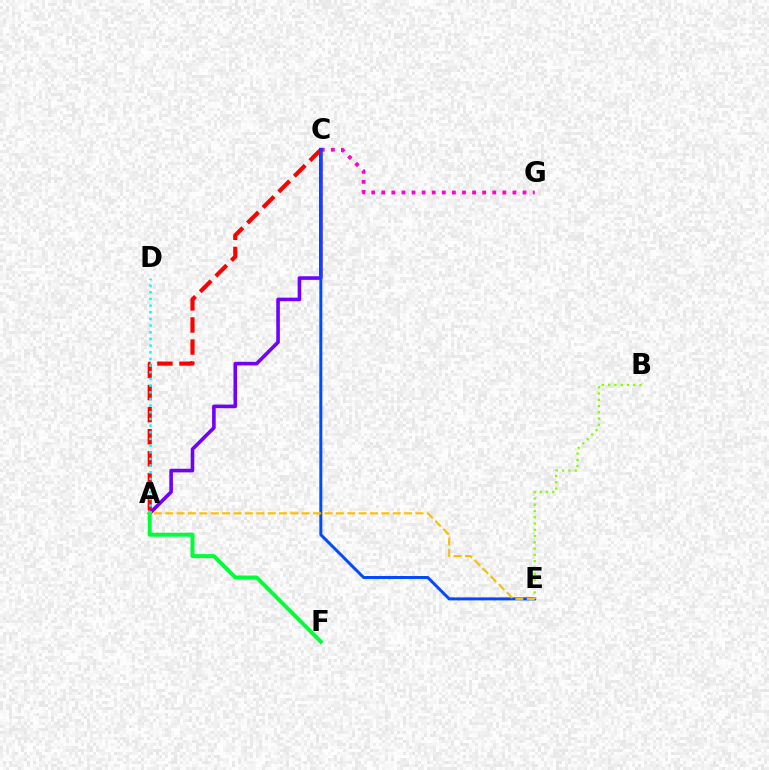{('A', 'C'): [{'color': '#ff0000', 'line_style': 'dashed', 'thickness': 3.0}, {'color': '#7200ff', 'line_style': 'solid', 'thickness': 2.6}], ('C', 'G'): [{'color': '#ff00cf', 'line_style': 'dotted', 'thickness': 2.74}], ('C', 'E'): [{'color': '#004bff', 'line_style': 'solid', 'thickness': 2.15}], ('B', 'E'): [{'color': '#84ff00', 'line_style': 'dotted', 'thickness': 1.7}], ('A', 'D'): [{'color': '#00fff6', 'line_style': 'dotted', 'thickness': 1.81}], ('A', 'F'): [{'color': '#00ff39', 'line_style': 'solid', 'thickness': 2.87}], ('A', 'E'): [{'color': '#ffbd00', 'line_style': 'dashed', 'thickness': 1.55}]}